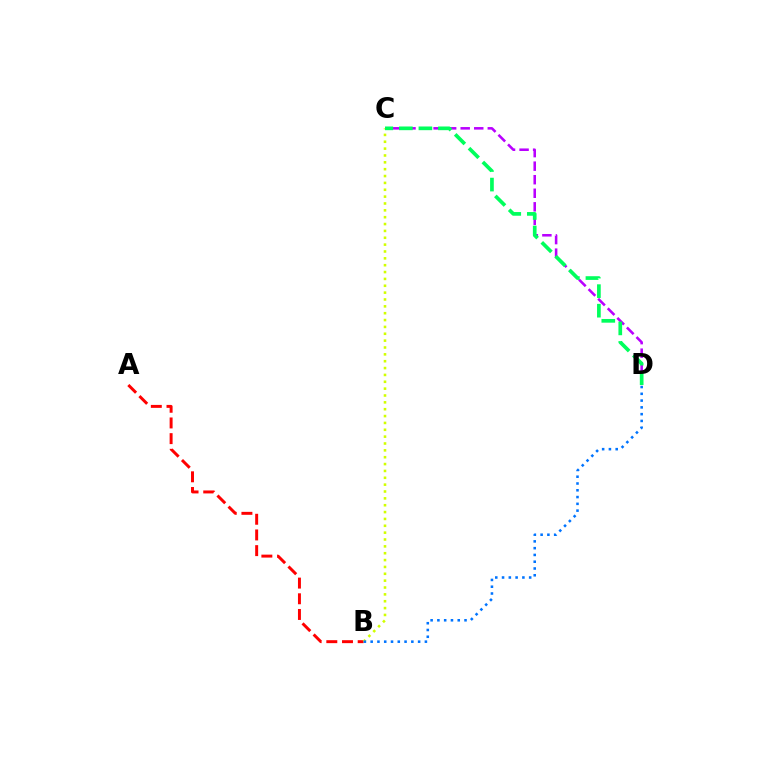{('A', 'B'): [{'color': '#ff0000', 'line_style': 'dashed', 'thickness': 2.13}], ('C', 'D'): [{'color': '#b900ff', 'line_style': 'dashed', 'thickness': 1.84}, {'color': '#00ff5c', 'line_style': 'dashed', 'thickness': 2.66}], ('B', 'C'): [{'color': '#d1ff00', 'line_style': 'dotted', 'thickness': 1.86}], ('B', 'D'): [{'color': '#0074ff', 'line_style': 'dotted', 'thickness': 1.84}]}